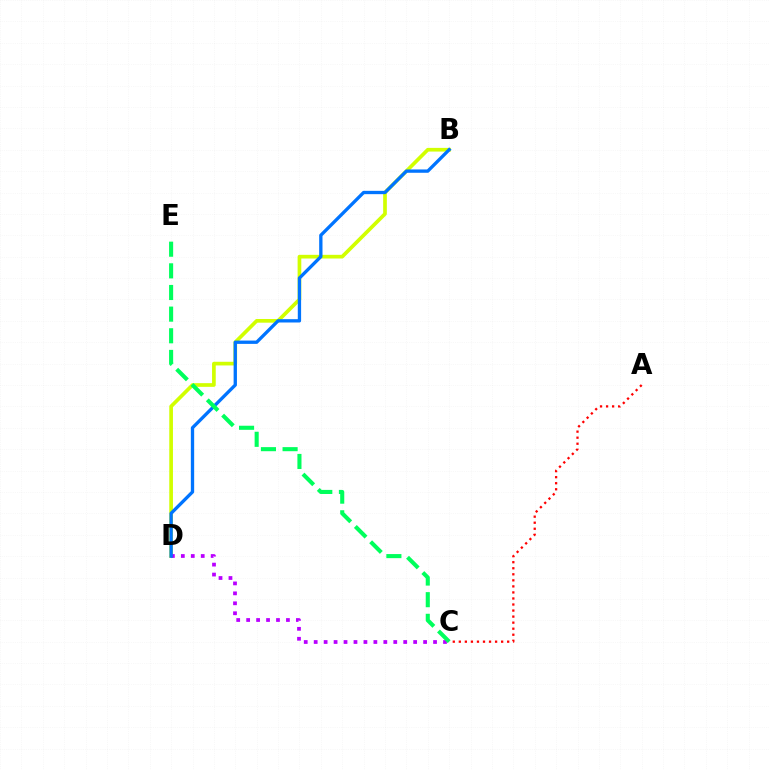{('B', 'D'): [{'color': '#d1ff00', 'line_style': 'solid', 'thickness': 2.65}, {'color': '#0074ff', 'line_style': 'solid', 'thickness': 2.39}], ('C', 'D'): [{'color': '#b900ff', 'line_style': 'dotted', 'thickness': 2.7}], ('A', 'C'): [{'color': '#ff0000', 'line_style': 'dotted', 'thickness': 1.64}], ('C', 'E'): [{'color': '#00ff5c', 'line_style': 'dashed', 'thickness': 2.94}]}